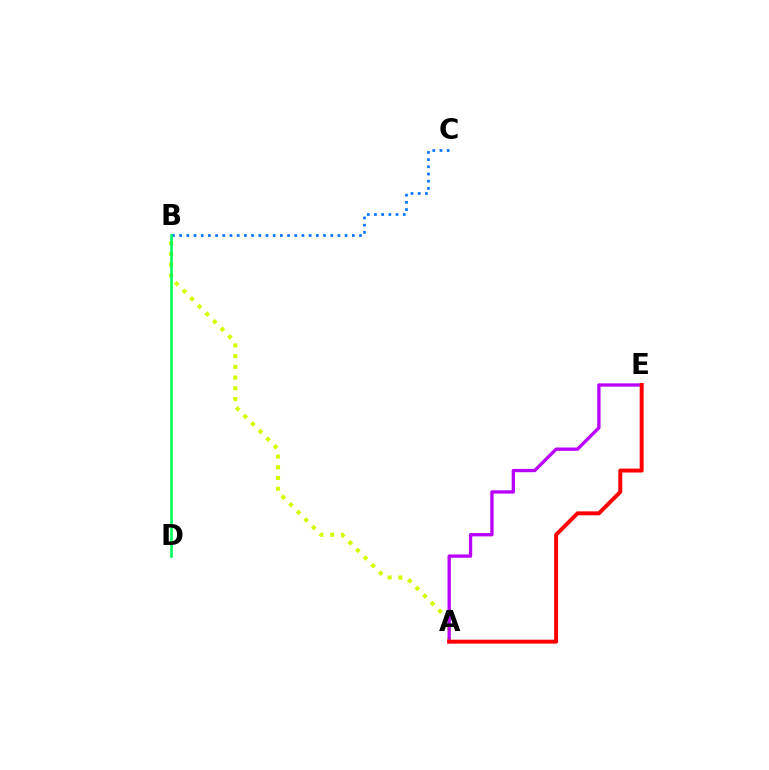{('A', 'B'): [{'color': '#d1ff00', 'line_style': 'dotted', 'thickness': 2.92}], ('A', 'E'): [{'color': '#b900ff', 'line_style': 'solid', 'thickness': 2.38}, {'color': '#ff0000', 'line_style': 'solid', 'thickness': 2.83}], ('B', 'C'): [{'color': '#0074ff', 'line_style': 'dotted', 'thickness': 1.95}], ('B', 'D'): [{'color': '#00ff5c', 'line_style': 'solid', 'thickness': 1.9}]}